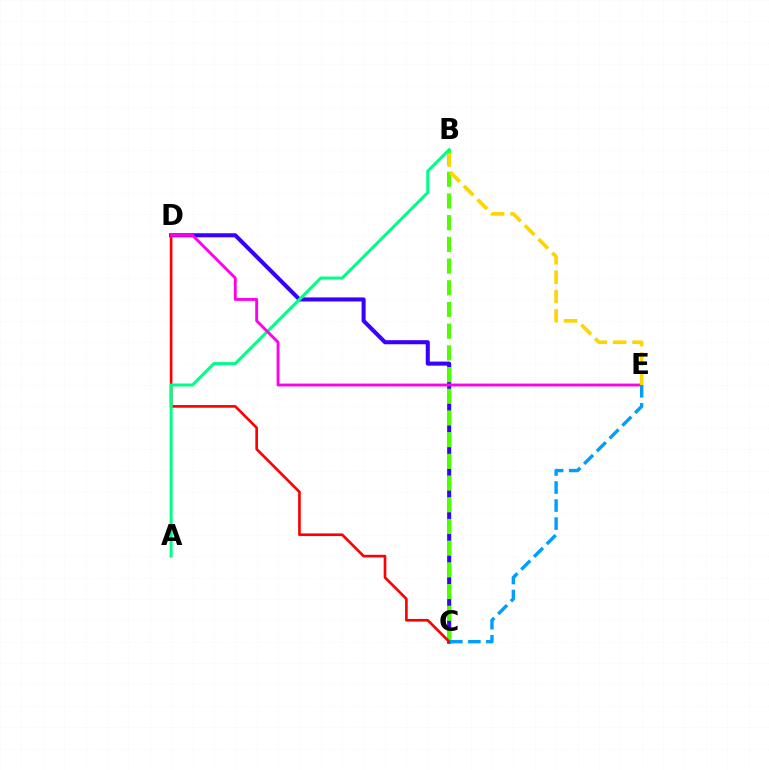{('C', 'D'): [{'color': '#3700ff', 'line_style': 'solid', 'thickness': 2.92}, {'color': '#ff0000', 'line_style': 'solid', 'thickness': 1.92}], ('B', 'C'): [{'color': '#4fff00', 'line_style': 'dashed', 'thickness': 2.95}], ('A', 'B'): [{'color': '#00ff86', 'line_style': 'solid', 'thickness': 2.19}], ('D', 'E'): [{'color': '#ff00ed', 'line_style': 'solid', 'thickness': 2.06}], ('C', 'E'): [{'color': '#009eff', 'line_style': 'dashed', 'thickness': 2.45}], ('B', 'E'): [{'color': '#ffd500', 'line_style': 'dashed', 'thickness': 2.63}]}